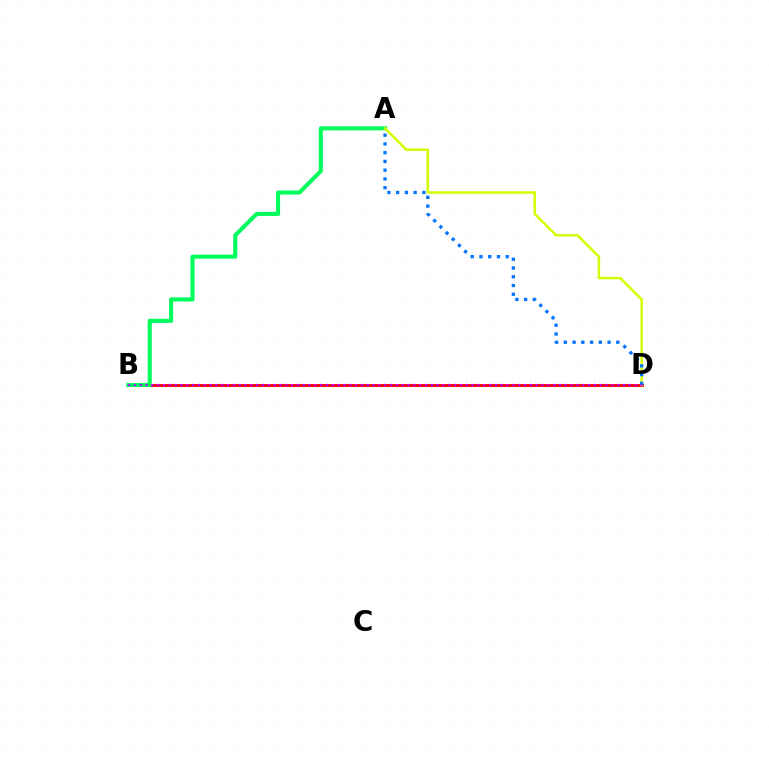{('B', 'D'): [{'color': '#ff0000', 'line_style': 'solid', 'thickness': 2.04}, {'color': '#b900ff', 'line_style': 'dotted', 'thickness': 1.58}], ('A', 'B'): [{'color': '#00ff5c', 'line_style': 'solid', 'thickness': 2.94}], ('A', 'D'): [{'color': '#d1ff00', 'line_style': 'solid', 'thickness': 1.79}, {'color': '#0074ff', 'line_style': 'dotted', 'thickness': 2.38}]}